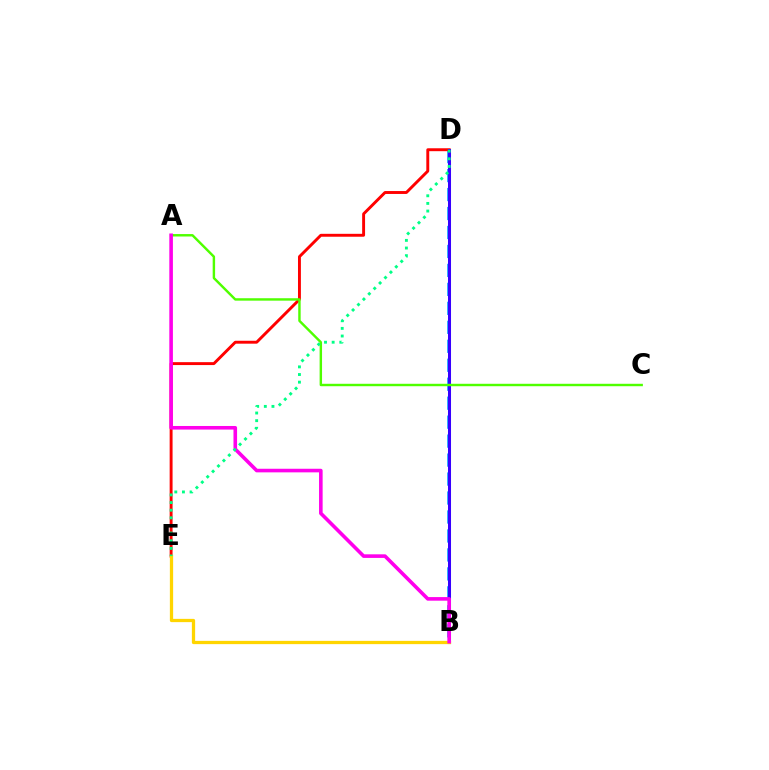{('B', 'D'): [{'color': '#009eff', 'line_style': 'dashed', 'thickness': 2.58}, {'color': '#3700ff', 'line_style': 'solid', 'thickness': 2.18}], ('D', 'E'): [{'color': '#ff0000', 'line_style': 'solid', 'thickness': 2.1}, {'color': '#00ff86', 'line_style': 'dotted', 'thickness': 2.08}], ('B', 'E'): [{'color': '#ffd500', 'line_style': 'solid', 'thickness': 2.35}], ('A', 'C'): [{'color': '#4fff00', 'line_style': 'solid', 'thickness': 1.75}], ('A', 'B'): [{'color': '#ff00ed', 'line_style': 'solid', 'thickness': 2.59}]}